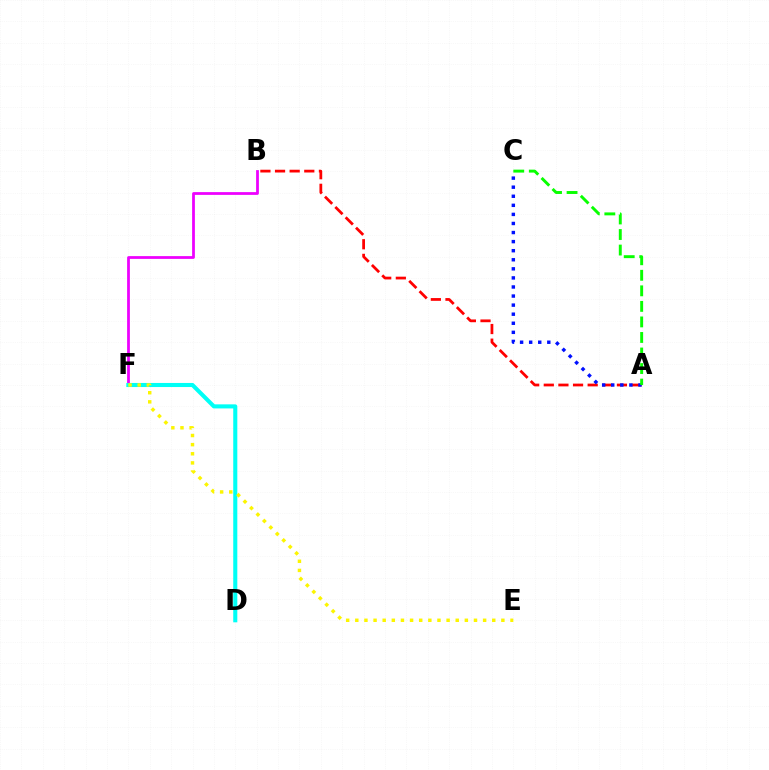{('A', 'B'): [{'color': '#ff0000', 'line_style': 'dashed', 'thickness': 1.99}], ('A', 'C'): [{'color': '#0010ff', 'line_style': 'dotted', 'thickness': 2.46}, {'color': '#08ff00', 'line_style': 'dashed', 'thickness': 2.11}], ('B', 'F'): [{'color': '#ee00ff', 'line_style': 'solid', 'thickness': 1.99}], ('D', 'F'): [{'color': '#00fff6', 'line_style': 'solid', 'thickness': 2.94}], ('E', 'F'): [{'color': '#fcf500', 'line_style': 'dotted', 'thickness': 2.48}]}